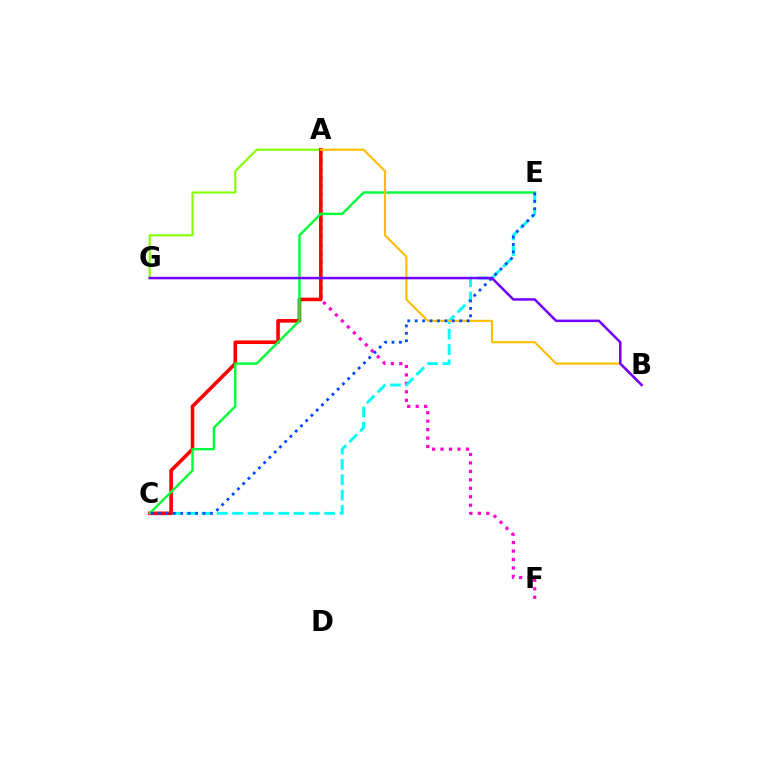{('A', 'G'): [{'color': '#84ff00', 'line_style': 'solid', 'thickness': 1.51}], ('A', 'F'): [{'color': '#ff00cf', 'line_style': 'dotted', 'thickness': 2.3}], ('C', 'E'): [{'color': '#00fff6', 'line_style': 'dashed', 'thickness': 2.09}, {'color': '#00ff39', 'line_style': 'solid', 'thickness': 1.74}, {'color': '#004bff', 'line_style': 'dotted', 'thickness': 2.02}], ('A', 'C'): [{'color': '#ff0000', 'line_style': 'solid', 'thickness': 2.59}], ('A', 'B'): [{'color': '#ffbd00', 'line_style': 'solid', 'thickness': 1.51}], ('B', 'G'): [{'color': '#7200ff', 'line_style': 'solid', 'thickness': 1.81}]}